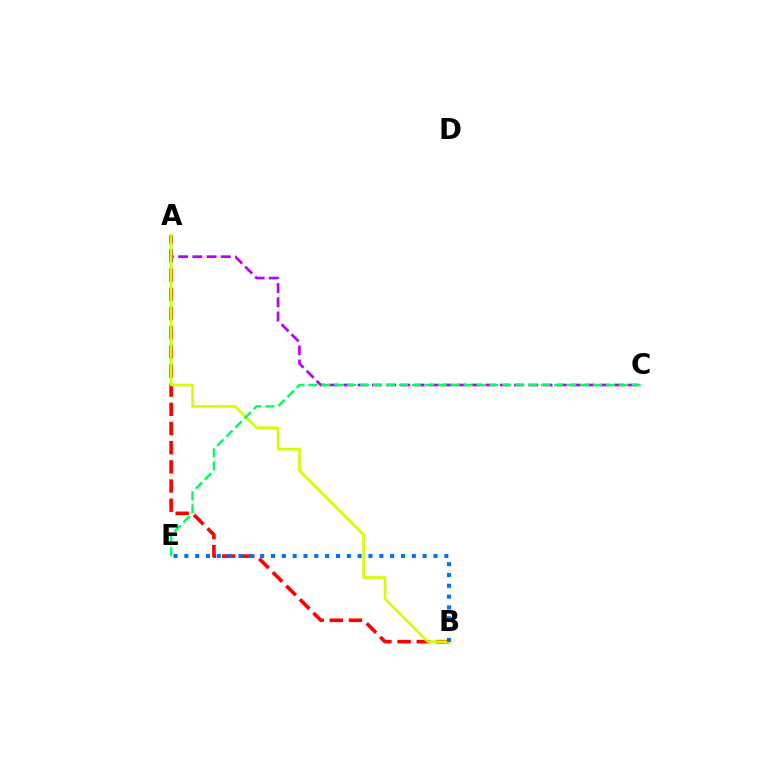{('A', 'B'): [{'color': '#ff0000', 'line_style': 'dashed', 'thickness': 2.61}, {'color': '#d1ff00', 'line_style': 'solid', 'thickness': 1.89}], ('A', 'C'): [{'color': '#b900ff', 'line_style': 'dashed', 'thickness': 1.93}], ('B', 'E'): [{'color': '#0074ff', 'line_style': 'dotted', 'thickness': 2.94}], ('C', 'E'): [{'color': '#00ff5c', 'line_style': 'dashed', 'thickness': 1.76}]}